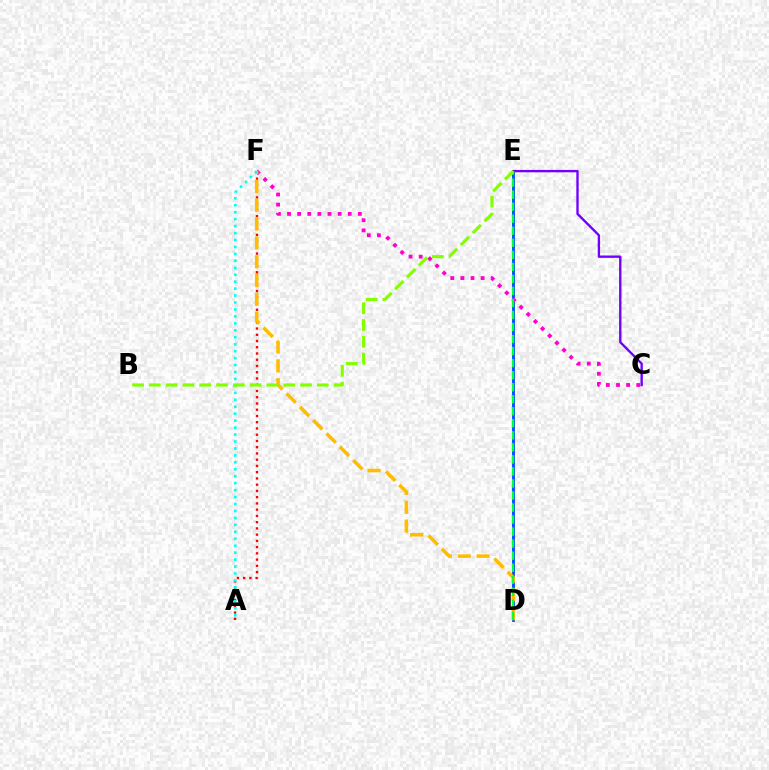{('D', 'E'): [{'color': '#004bff', 'line_style': 'solid', 'thickness': 2.04}, {'color': '#00ff39', 'line_style': 'dashed', 'thickness': 1.63}], ('A', 'F'): [{'color': '#ff0000', 'line_style': 'dotted', 'thickness': 1.7}, {'color': '#00fff6', 'line_style': 'dotted', 'thickness': 1.89}], ('C', 'E'): [{'color': '#7200ff', 'line_style': 'solid', 'thickness': 1.7}], ('C', 'F'): [{'color': '#ff00cf', 'line_style': 'dotted', 'thickness': 2.75}], ('D', 'F'): [{'color': '#ffbd00', 'line_style': 'dashed', 'thickness': 2.56}], ('B', 'E'): [{'color': '#84ff00', 'line_style': 'dashed', 'thickness': 2.28}]}